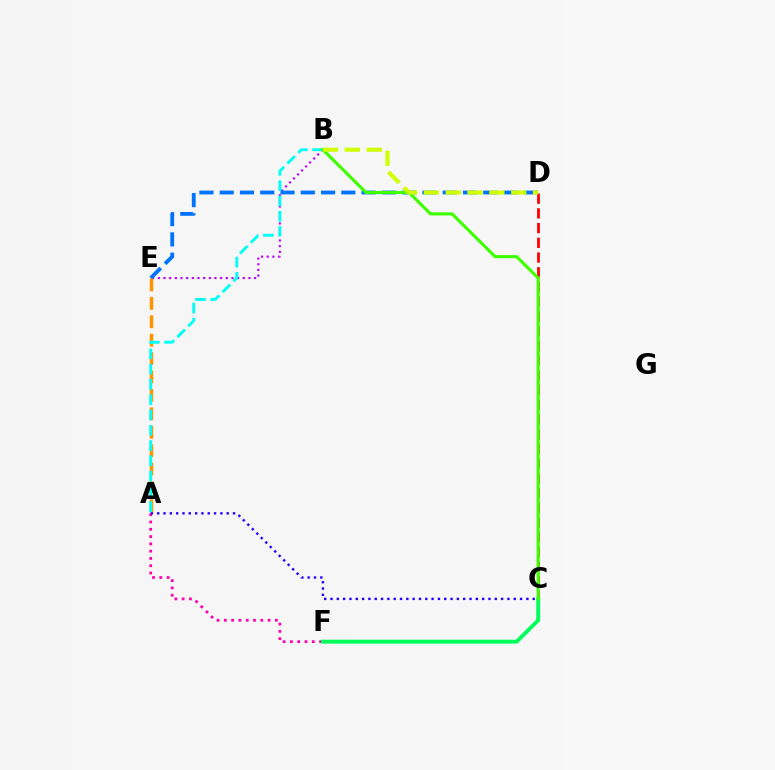{('A', 'F'): [{'color': '#ff00ac', 'line_style': 'dotted', 'thickness': 1.98}], ('B', 'E'): [{'color': '#b900ff', 'line_style': 'dotted', 'thickness': 1.54}], ('C', 'D'): [{'color': '#ff0000', 'line_style': 'dashed', 'thickness': 2.0}], ('C', 'F'): [{'color': '#00ff5c', 'line_style': 'solid', 'thickness': 2.8}], ('D', 'E'): [{'color': '#0074ff', 'line_style': 'dashed', 'thickness': 2.75}], ('A', 'E'): [{'color': '#ff9400', 'line_style': 'dashed', 'thickness': 2.5}], ('A', 'B'): [{'color': '#00fff6', 'line_style': 'dashed', 'thickness': 2.08}], ('A', 'C'): [{'color': '#2500ff', 'line_style': 'dotted', 'thickness': 1.72}], ('B', 'C'): [{'color': '#3dff00', 'line_style': 'solid', 'thickness': 2.25}], ('B', 'D'): [{'color': '#d1ff00', 'line_style': 'dashed', 'thickness': 2.97}]}